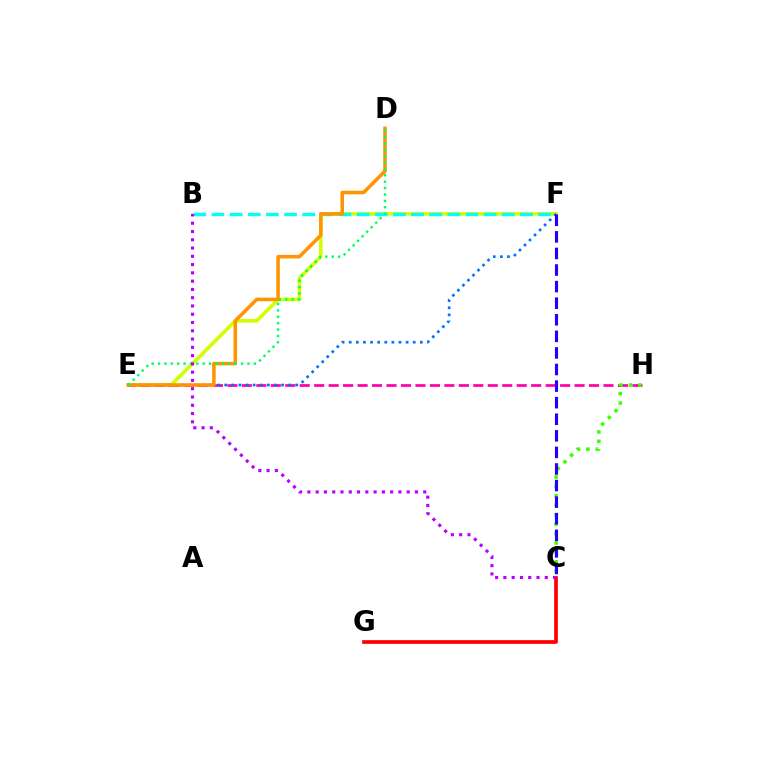{('E', 'F'): [{'color': '#d1ff00', 'line_style': 'solid', 'thickness': 2.6}, {'color': '#0074ff', 'line_style': 'dotted', 'thickness': 1.93}], ('B', 'F'): [{'color': '#00fff6', 'line_style': 'dashed', 'thickness': 2.46}], ('E', 'H'): [{'color': '#ff00ac', 'line_style': 'dashed', 'thickness': 1.97}], ('D', 'E'): [{'color': '#ff9400', 'line_style': 'solid', 'thickness': 2.55}, {'color': '#00ff5c', 'line_style': 'dotted', 'thickness': 1.74}], ('C', 'G'): [{'color': '#ff0000', 'line_style': 'solid', 'thickness': 2.67}], ('C', 'H'): [{'color': '#3dff00', 'line_style': 'dotted', 'thickness': 2.56}], ('B', 'C'): [{'color': '#b900ff', 'line_style': 'dotted', 'thickness': 2.25}], ('C', 'F'): [{'color': '#2500ff', 'line_style': 'dashed', 'thickness': 2.25}]}